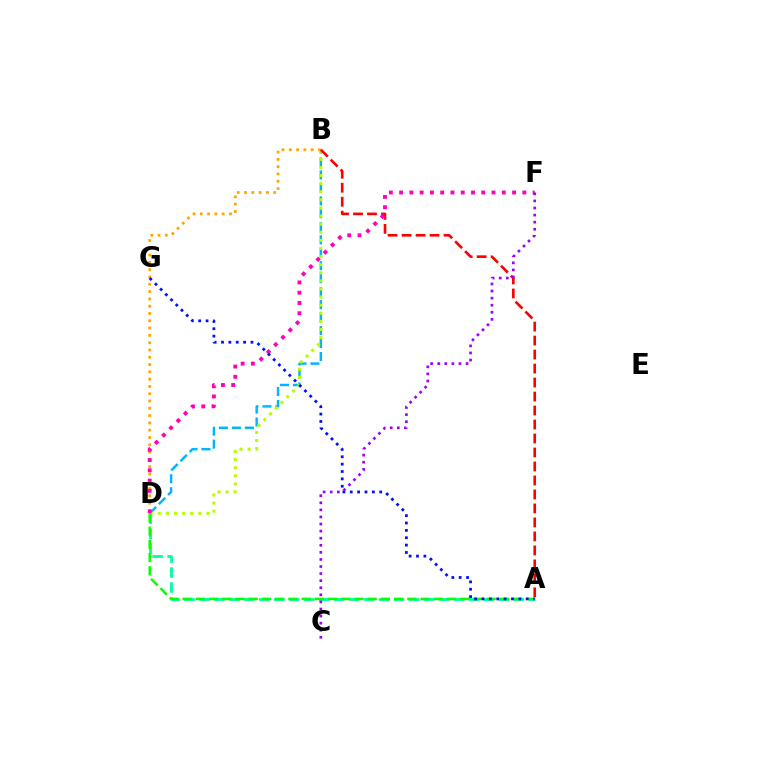{('B', 'D'): [{'color': '#00b5ff', 'line_style': 'dashed', 'thickness': 1.76}, {'color': '#ffa500', 'line_style': 'dotted', 'thickness': 1.98}, {'color': '#b3ff00', 'line_style': 'dotted', 'thickness': 2.2}], ('A', 'B'): [{'color': '#ff0000', 'line_style': 'dashed', 'thickness': 1.9}], ('D', 'F'): [{'color': '#ff00bd', 'line_style': 'dotted', 'thickness': 2.79}], ('A', 'D'): [{'color': '#00ff9d', 'line_style': 'dashed', 'thickness': 2.03}, {'color': '#08ff00', 'line_style': 'dashed', 'thickness': 1.8}], ('A', 'G'): [{'color': '#0010ff', 'line_style': 'dotted', 'thickness': 2.0}], ('C', 'F'): [{'color': '#9b00ff', 'line_style': 'dotted', 'thickness': 1.92}]}